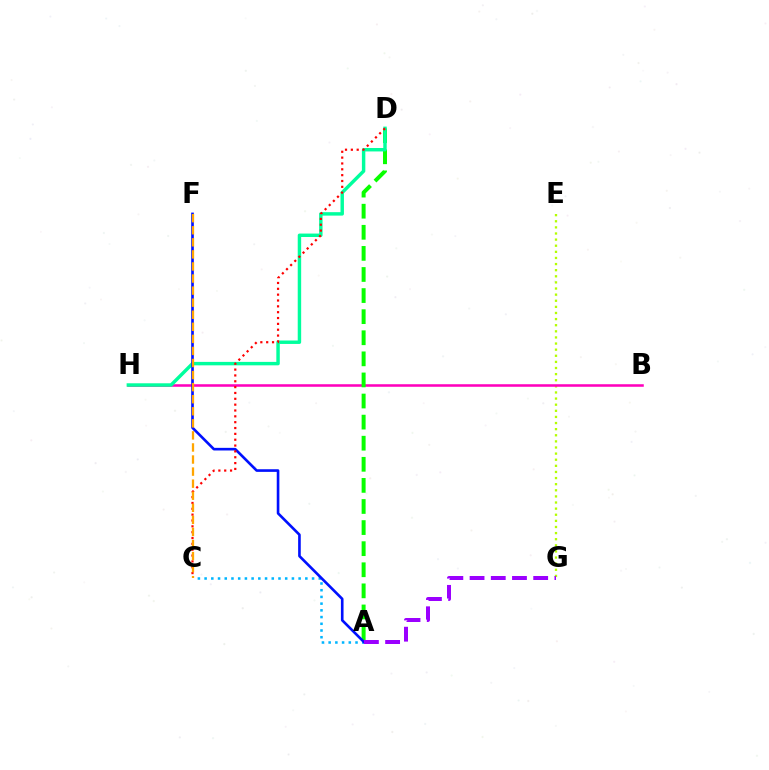{('E', 'G'): [{'color': '#b3ff00', 'line_style': 'dotted', 'thickness': 1.66}], ('B', 'H'): [{'color': '#ff00bd', 'line_style': 'solid', 'thickness': 1.83}], ('A', 'D'): [{'color': '#08ff00', 'line_style': 'dashed', 'thickness': 2.87}], ('A', 'C'): [{'color': '#00b5ff', 'line_style': 'dotted', 'thickness': 1.82}], ('D', 'H'): [{'color': '#00ff9d', 'line_style': 'solid', 'thickness': 2.48}], ('A', 'F'): [{'color': '#0010ff', 'line_style': 'solid', 'thickness': 1.9}], ('C', 'D'): [{'color': '#ff0000', 'line_style': 'dotted', 'thickness': 1.59}], ('C', 'F'): [{'color': '#ffa500', 'line_style': 'dashed', 'thickness': 1.64}], ('A', 'G'): [{'color': '#9b00ff', 'line_style': 'dashed', 'thickness': 2.88}]}